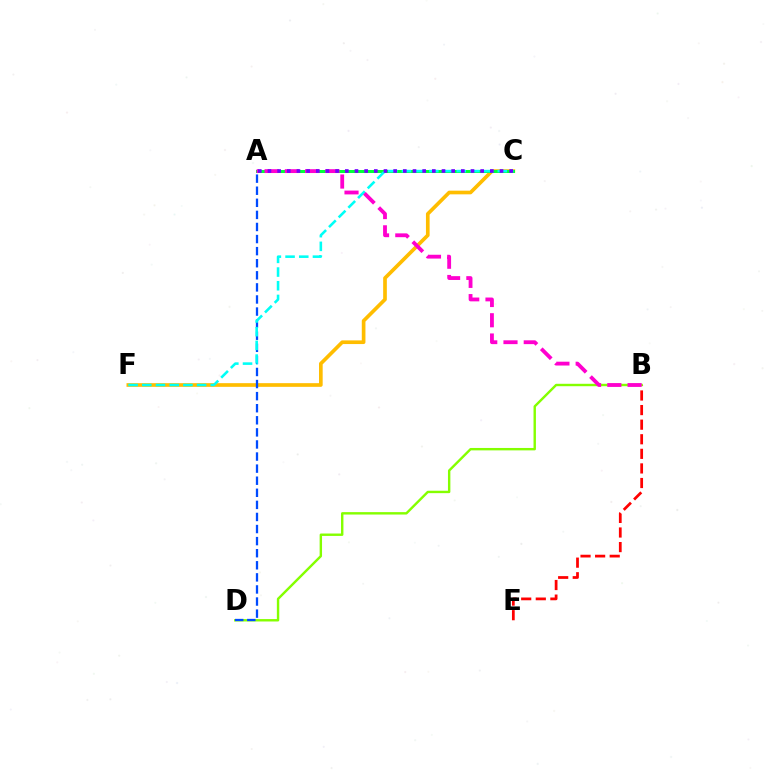{('C', 'F'): [{'color': '#ffbd00', 'line_style': 'solid', 'thickness': 2.64}, {'color': '#00fff6', 'line_style': 'dashed', 'thickness': 1.86}], ('B', 'E'): [{'color': '#ff0000', 'line_style': 'dashed', 'thickness': 1.98}], ('B', 'D'): [{'color': '#84ff00', 'line_style': 'solid', 'thickness': 1.74}], ('A', 'C'): [{'color': '#00ff39', 'line_style': 'solid', 'thickness': 2.17}, {'color': '#7200ff', 'line_style': 'dotted', 'thickness': 2.63}], ('A', 'D'): [{'color': '#004bff', 'line_style': 'dashed', 'thickness': 1.64}], ('A', 'B'): [{'color': '#ff00cf', 'line_style': 'dashed', 'thickness': 2.75}]}